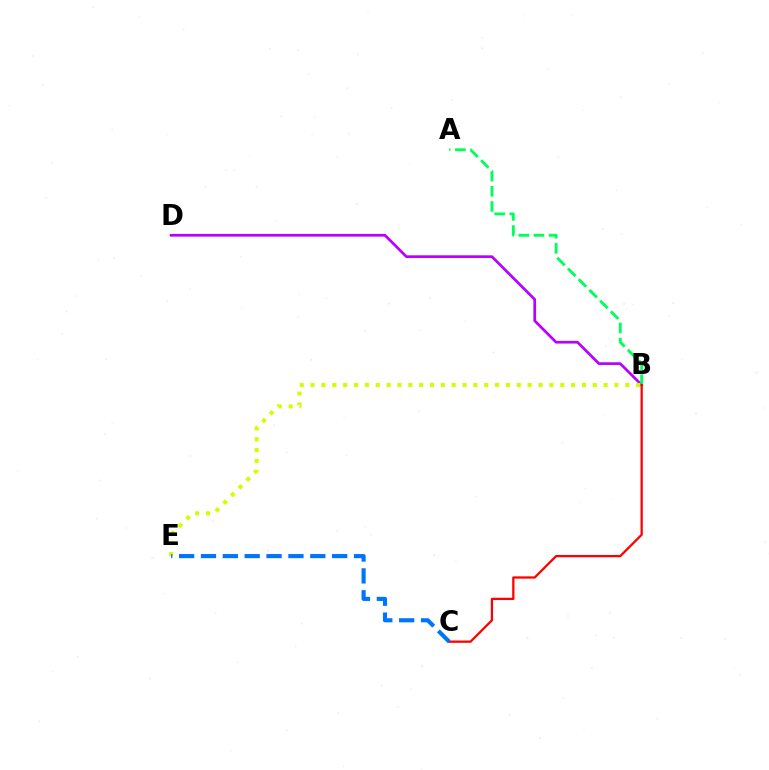{('B', 'D'): [{'color': '#b900ff', 'line_style': 'solid', 'thickness': 1.95}], ('B', 'E'): [{'color': '#d1ff00', 'line_style': 'dotted', 'thickness': 2.95}], ('A', 'B'): [{'color': '#00ff5c', 'line_style': 'dashed', 'thickness': 2.06}], ('B', 'C'): [{'color': '#ff0000', 'line_style': 'solid', 'thickness': 1.63}], ('C', 'E'): [{'color': '#0074ff', 'line_style': 'dashed', 'thickness': 2.97}]}